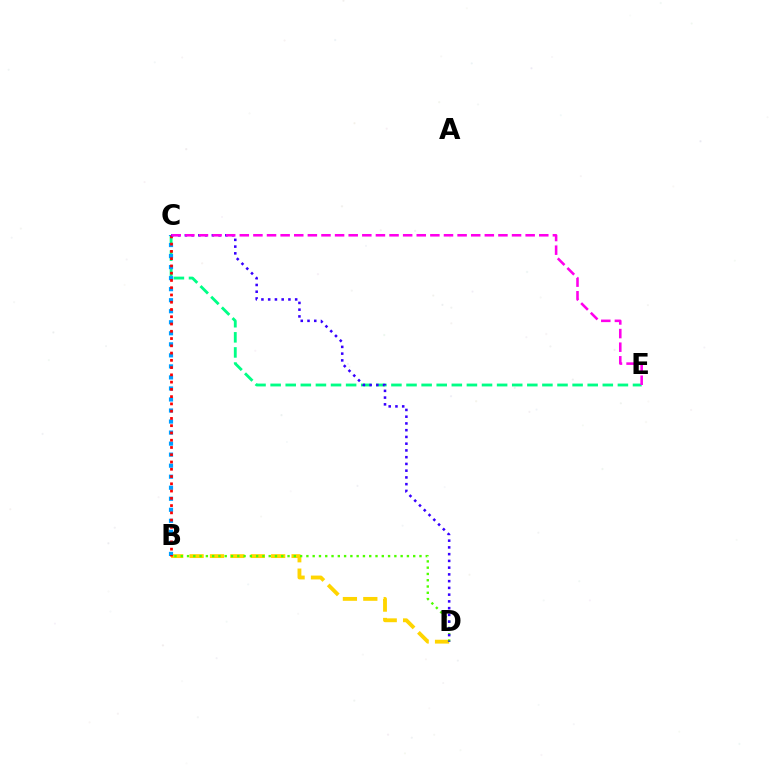{('B', 'D'): [{'color': '#ffd500', 'line_style': 'dashed', 'thickness': 2.77}, {'color': '#4fff00', 'line_style': 'dotted', 'thickness': 1.71}], ('C', 'E'): [{'color': '#00ff86', 'line_style': 'dashed', 'thickness': 2.05}, {'color': '#ff00ed', 'line_style': 'dashed', 'thickness': 1.85}], ('B', 'C'): [{'color': '#009eff', 'line_style': 'dotted', 'thickness': 3.0}, {'color': '#ff0000', 'line_style': 'dotted', 'thickness': 1.97}], ('C', 'D'): [{'color': '#3700ff', 'line_style': 'dotted', 'thickness': 1.83}]}